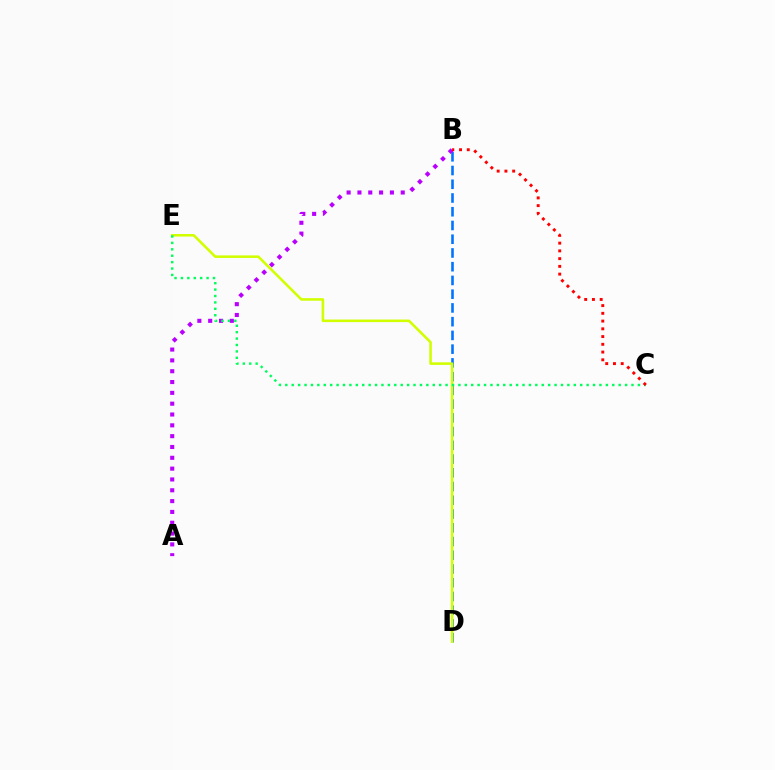{('B', 'D'): [{'color': '#0074ff', 'line_style': 'dashed', 'thickness': 1.87}], ('A', 'B'): [{'color': '#b900ff', 'line_style': 'dotted', 'thickness': 2.94}], ('D', 'E'): [{'color': '#d1ff00', 'line_style': 'solid', 'thickness': 1.84}], ('C', 'E'): [{'color': '#00ff5c', 'line_style': 'dotted', 'thickness': 1.74}], ('B', 'C'): [{'color': '#ff0000', 'line_style': 'dotted', 'thickness': 2.1}]}